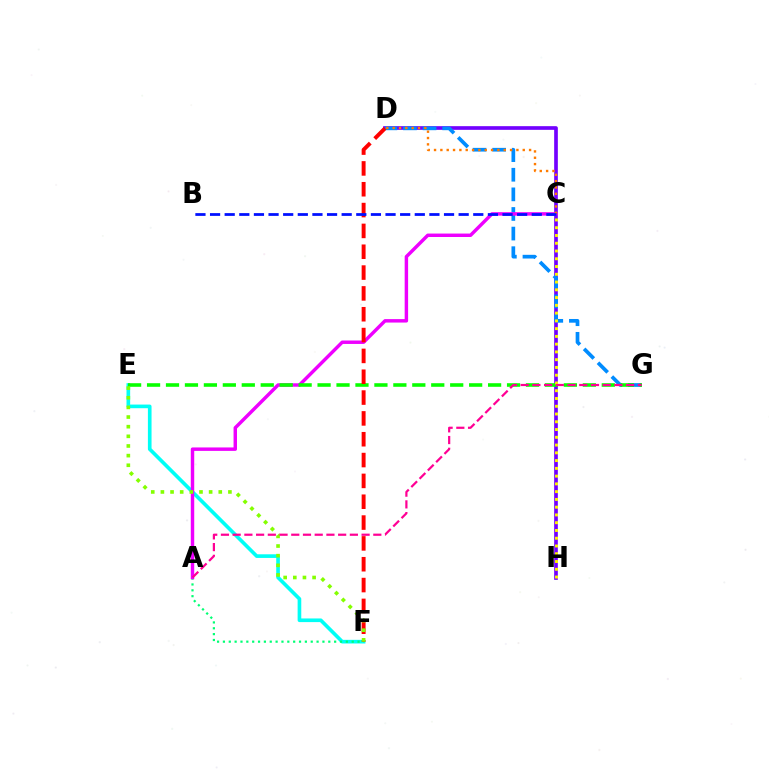{('D', 'H'): [{'color': '#7200ff', 'line_style': 'solid', 'thickness': 2.65}], ('D', 'G'): [{'color': '#008cff', 'line_style': 'dashed', 'thickness': 2.66}], ('E', 'F'): [{'color': '#00fff6', 'line_style': 'solid', 'thickness': 2.63}, {'color': '#84ff00', 'line_style': 'dotted', 'thickness': 2.62}], ('A', 'F'): [{'color': '#00ff74', 'line_style': 'dotted', 'thickness': 1.59}], ('A', 'C'): [{'color': '#ee00ff', 'line_style': 'solid', 'thickness': 2.48}], ('E', 'G'): [{'color': '#08ff00', 'line_style': 'dashed', 'thickness': 2.57}], ('C', 'D'): [{'color': '#ff7c00', 'line_style': 'dotted', 'thickness': 1.72}], ('C', 'H'): [{'color': '#fcf500', 'line_style': 'dotted', 'thickness': 2.11}], ('D', 'F'): [{'color': '#ff0000', 'line_style': 'dashed', 'thickness': 2.83}], ('B', 'C'): [{'color': '#0010ff', 'line_style': 'dashed', 'thickness': 1.99}], ('A', 'G'): [{'color': '#ff0094', 'line_style': 'dashed', 'thickness': 1.59}]}